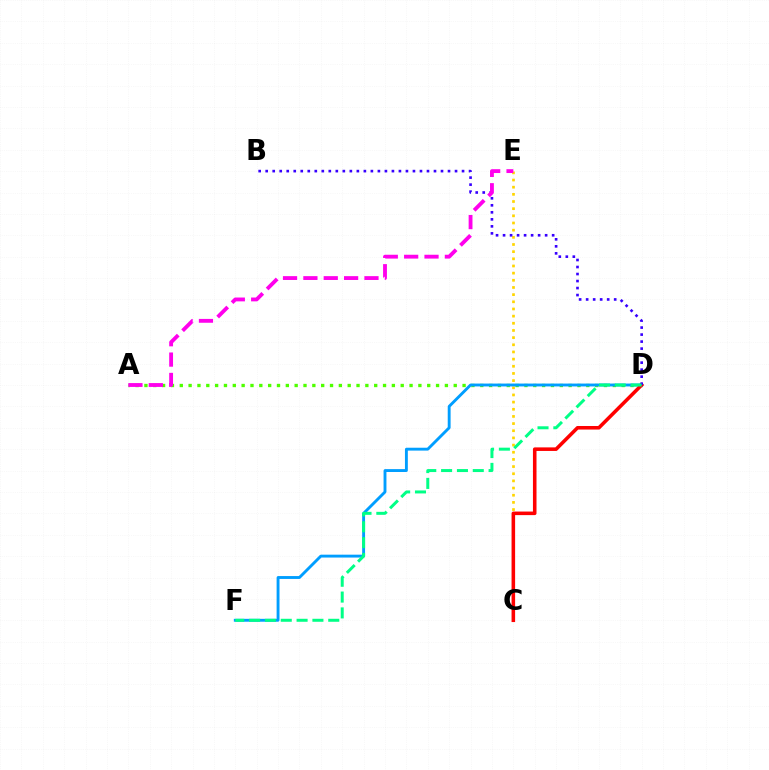{('C', 'E'): [{'color': '#ffd500', 'line_style': 'dotted', 'thickness': 1.95}], ('A', 'D'): [{'color': '#4fff00', 'line_style': 'dotted', 'thickness': 2.4}], ('D', 'F'): [{'color': '#009eff', 'line_style': 'solid', 'thickness': 2.07}, {'color': '#00ff86', 'line_style': 'dashed', 'thickness': 2.15}], ('C', 'D'): [{'color': '#ff0000', 'line_style': 'solid', 'thickness': 2.56}], ('B', 'D'): [{'color': '#3700ff', 'line_style': 'dotted', 'thickness': 1.91}], ('A', 'E'): [{'color': '#ff00ed', 'line_style': 'dashed', 'thickness': 2.77}]}